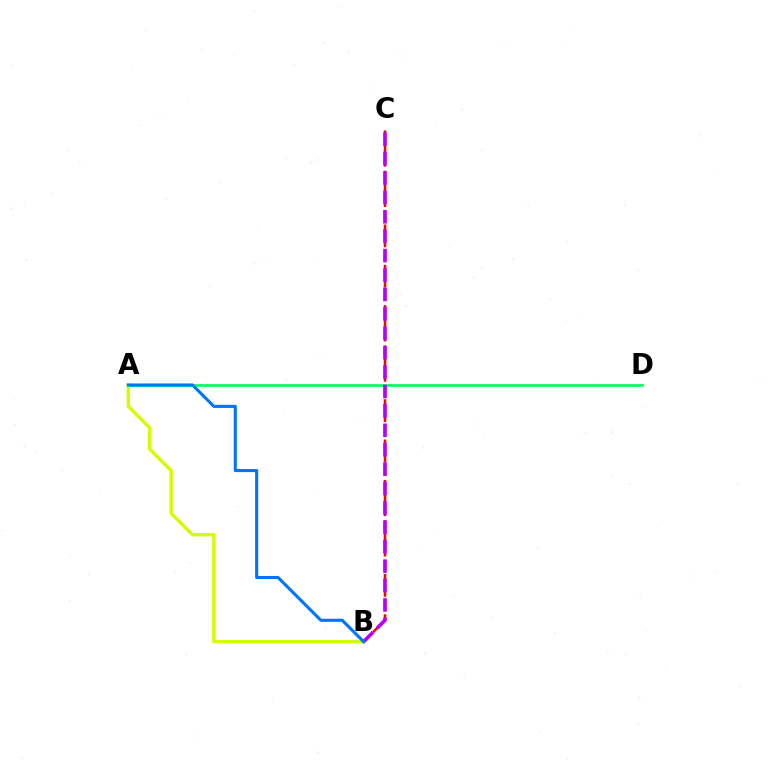{('A', 'D'): [{'color': '#00ff5c', 'line_style': 'solid', 'thickness': 1.94}], ('B', 'C'): [{'color': '#ff0000', 'line_style': 'dashed', 'thickness': 1.83}, {'color': '#b900ff', 'line_style': 'dashed', 'thickness': 2.64}], ('A', 'B'): [{'color': '#d1ff00', 'line_style': 'solid', 'thickness': 2.45}, {'color': '#0074ff', 'line_style': 'solid', 'thickness': 2.22}]}